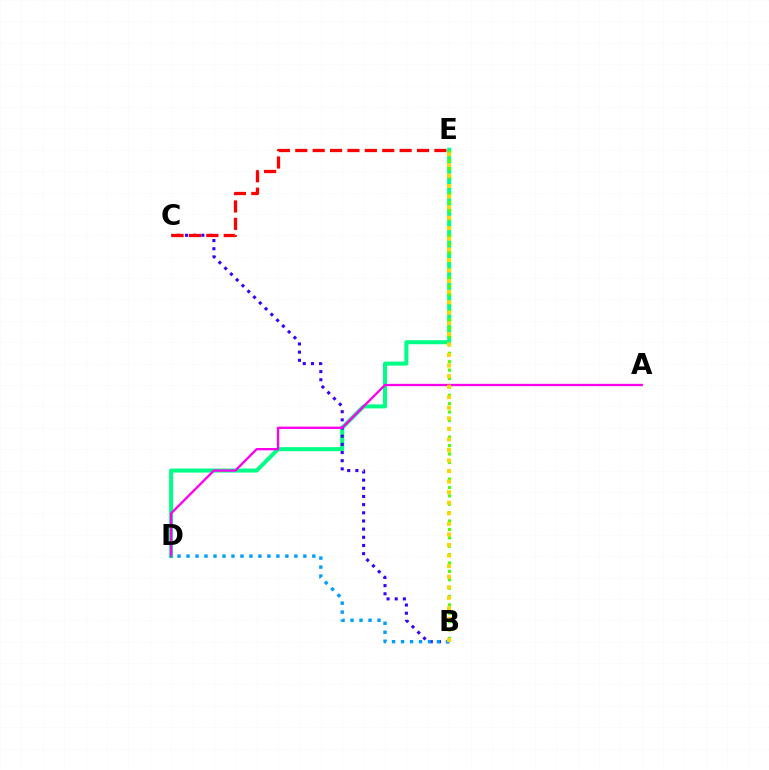{('D', 'E'): [{'color': '#00ff86', 'line_style': 'solid', 'thickness': 2.89}], ('B', 'C'): [{'color': '#3700ff', 'line_style': 'dotted', 'thickness': 2.22}], ('B', 'E'): [{'color': '#4fff00', 'line_style': 'dotted', 'thickness': 2.28}, {'color': '#ffd500', 'line_style': 'dotted', 'thickness': 2.87}], ('A', 'D'): [{'color': '#ff00ed', 'line_style': 'solid', 'thickness': 1.68}], ('C', 'E'): [{'color': '#ff0000', 'line_style': 'dashed', 'thickness': 2.36}], ('B', 'D'): [{'color': '#009eff', 'line_style': 'dotted', 'thickness': 2.44}]}